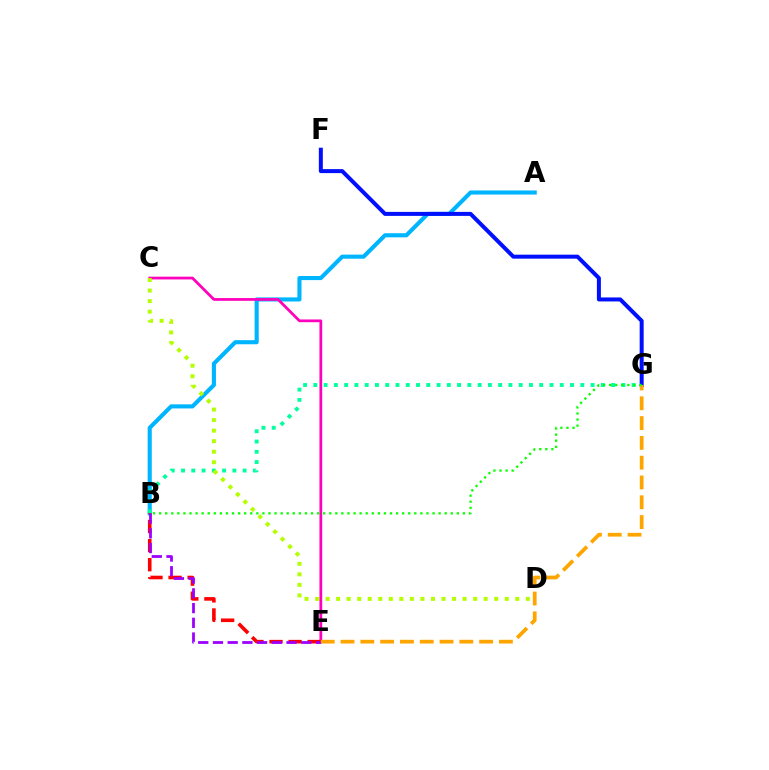{('A', 'B'): [{'color': '#00b5ff', 'line_style': 'solid', 'thickness': 2.95}], ('C', 'E'): [{'color': '#ff00bd', 'line_style': 'solid', 'thickness': 1.98}], ('B', 'G'): [{'color': '#00ff9d', 'line_style': 'dotted', 'thickness': 2.79}, {'color': '#08ff00', 'line_style': 'dotted', 'thickness': 1.65}], ('B', 'E'): [{'color': '#ff0000', 'line_style': 'dashed', 'thickness': 2.59}, {'color': '#9b00ff', 'line_style': 'dashed', 'thickness': 2.0}], ('C', 'D'): [{'color': '#b3ff00', 'line_style': 'dotted', 'thickness': 2.86}], ('F', 'G'): [{'color': '#0010ff', 'line_style': 'solid', 'thickness': 2.88}], ('E', 'G'): [{'color': '#ffa500', 'line_style': 'dashed', 'thickness': 2.69}]}